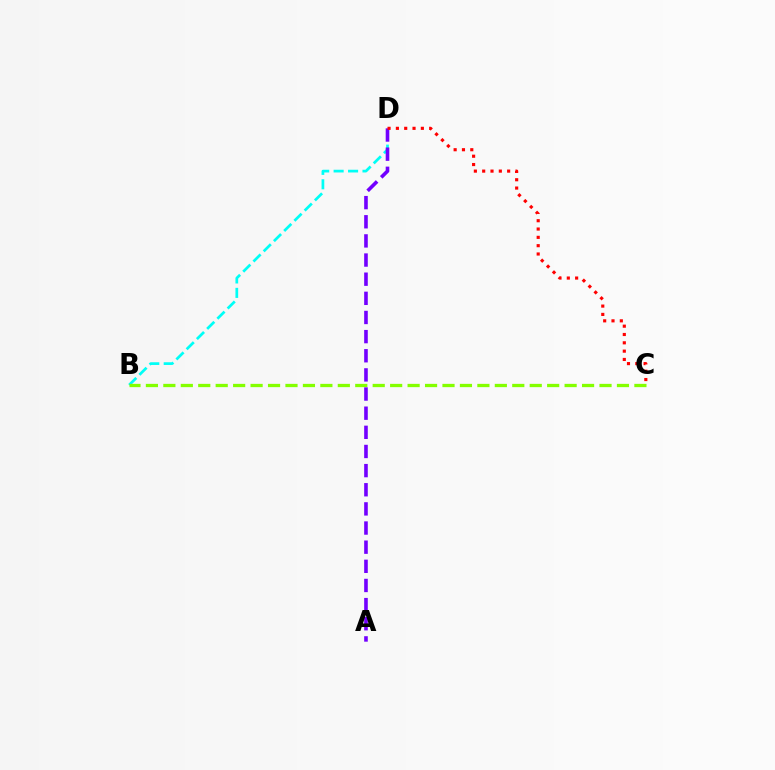{('B', 'D'): [{'color': '#00fff6', 'line_style': 'dashed', 'thickness': 1.96}], ('B', 'C'): [{'color': '#84ff00', 'line_style': 'dashed', 'thickness': 2.37}], ('A', 'D'): [{'color': '#7200ff', 'line_style': 'dashed', 'thickness': 2.6}], ('C', 'D'): [{'color': '#ff0000', 'line_style': 'dotted', 'thickness': 2.26}]}